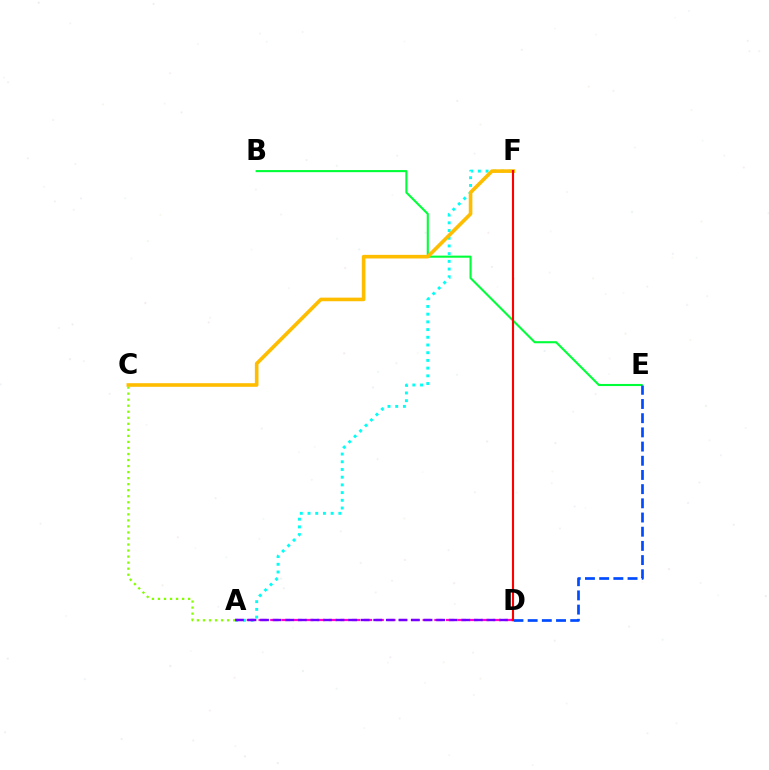{('A', 'F'): [{'color': '#00fff6', 'line_style': 'dotted', 'thickness': 2.09}], ('A', 'D'): [{'color': '#ff00cf', 'line_style': 'dashed', 'thickness': 1.59}, {'color': '#7200ff', 'line_style': 'dashed', 'thickness': 1.71}], ('B', 'E'): [{'color': '#00ff39', 'line_style': 'solid', 'thickness': 1.51}], ('A', 'C'): [{'color': '#84ff00', 'line_style': 'dotted', 'thickness': 1.64}], ('C', 'F'): [{'color': '#ffbd00', 'line_style': 'solid', 'thickness': 2.6}], ('D', 'F'): [{'color': '#ff0000', 'line_style': 'solid', 'thickness': 1.52}], ('D', 'E'): [{'color': '#004bff', 'line_style': 'dashed', 'thickness': 1.93}]}